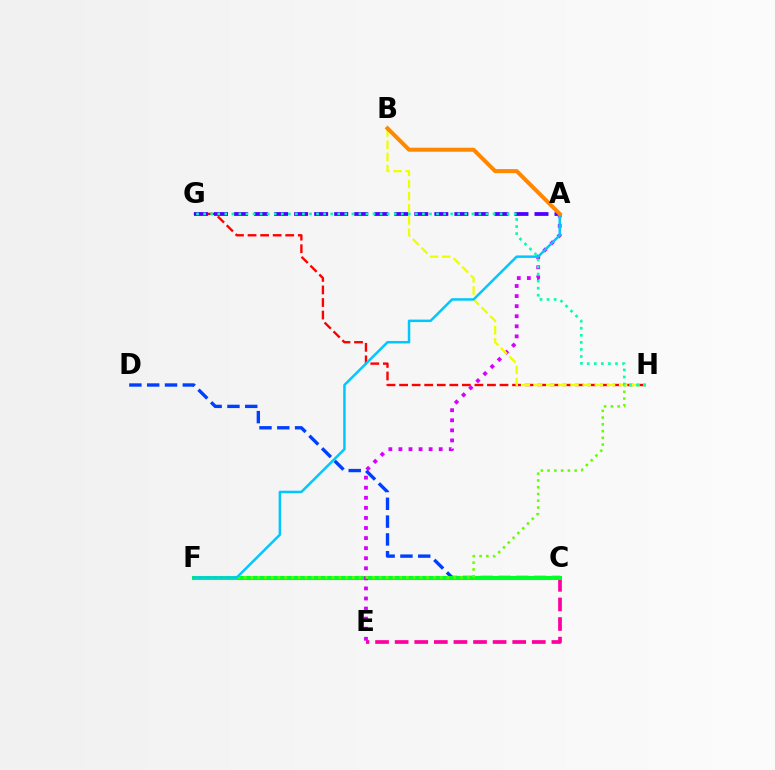{('G', 'H'): [{'color': '#ff0000', 'line_style': 'dashed', 'thickness': 1.7}, {'color': '#00ffaf', 'line_style': 'dotted', 'thickness': 1.92}], ('C', 'D'): [{'color': '#003fff', 'line_style': 'dashed', 'thickness': 2.42}], ('C', 'E'): [{'color': '#ff00a0', 'line_style': 'dashed', 'thickness': 2.66}], ('A', 'G'): [{'color': '#4f00ff', 'line_style': 'dashed', 'thickness': 2.72}], ('C', 'F'): [{'color': '#00ff27', 'line_style': 'solid', 'thickness': 2.94}], ('A', 'E'): [{'color': '#d600ff', 'line_style': 'dotted', 'thickness': 2.74}], ('F', 'H'): [{'color': '#66ff00', 'line_style': 'dotted', 'thickness': 1.84}], ('B', 'H'): [{'color': '#eeff00', 'line_style': 'dashed', 'thickness': 1.65}], ('A', 'F'): [{'color': '#00c7ff', 'line_style': 'solid', 'thickness': 1.79}], ('A', 'B'): [{'color': '#ff8800', 'line_style': 'solid', 'thickness': 2.89}]}